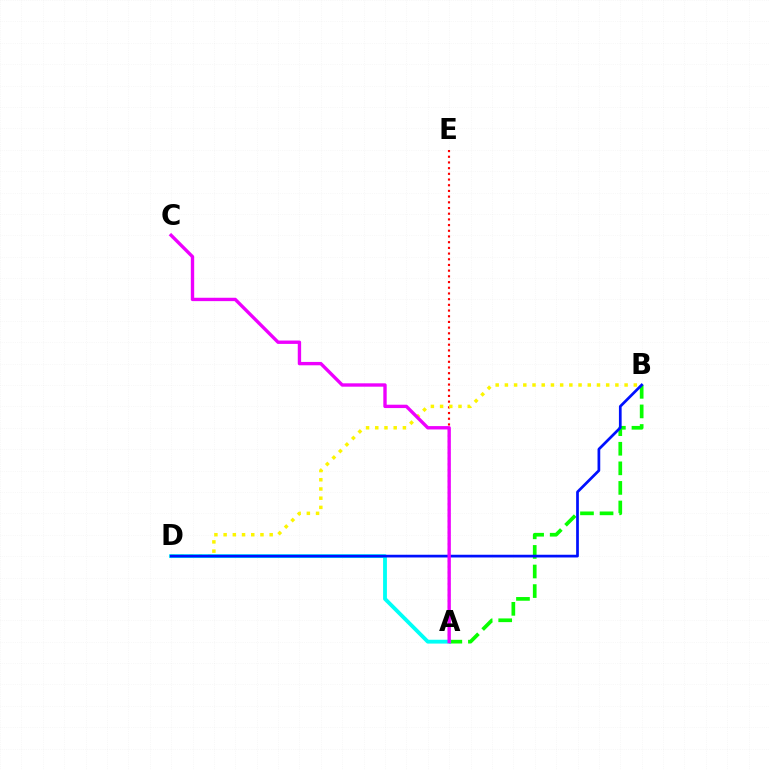{('A', 'B'): [{'color': '#08ff00', 'line_style': 'dashed', 'thickness': 2.66}], ('A', 'E'): [{'color': '#ff0000', 'line_style': 'dotted', 'thickness': 1.55}], ('B', 'D'): [{'color': '#fcf500', 'line_style': 'dotted', 'thickness': 2.5}, {'color': '#0010ff', 'line_style': 'solid', 'thickness': 1.96}], ('A', 'D'): [{'color': '#00fff6', 'line_style': 'solid', 'thickness': 2.76}], ('A', 'C'): [{'color': '#ee00ff', 'line_style': 'solid', 'thickness': 2.42}]}